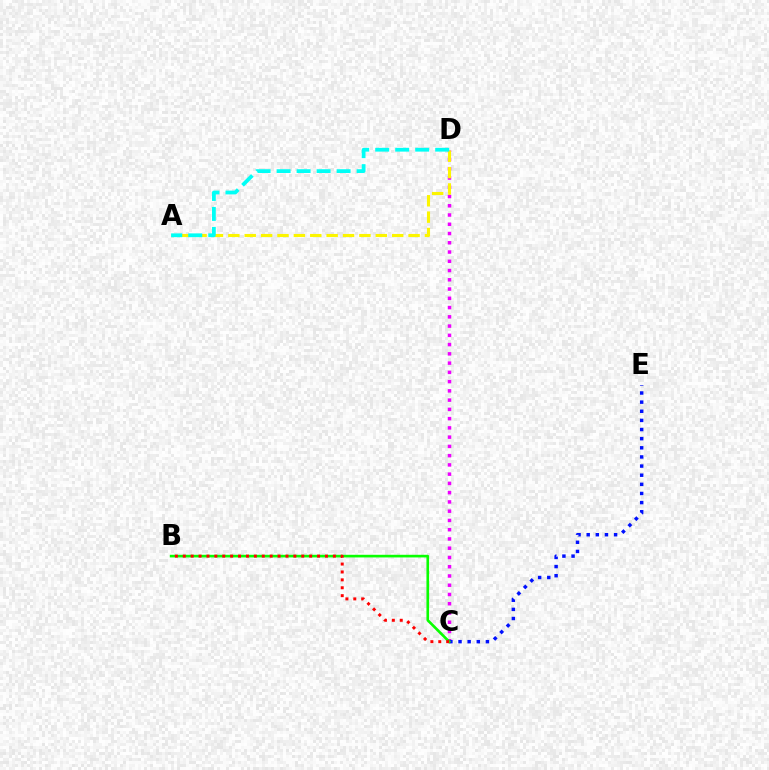{('C', 'D'): [{'color': '#ee00ff', 'line_style': 'dotted', 'thickness': 2.51}], ('C', 'E'): [{'color': '#0010ff', 'line_style': 'dotted', 'thickness': 2.48}], ('B', 'C'): [{'color': '#08ff00', 'line_style': 'solid', 'thickness': 1.91}, {'color': '#ff0000', 'line_style': 'dotted', 'thickness': 2.15}], ('A', 'D'): [{'color': '#fcf500', 'line_style': 'dashed', 'thickness': 2.23}, {'color': '#00fff6', 'line_style': 'dashed', 'thickness': 2.72}]}